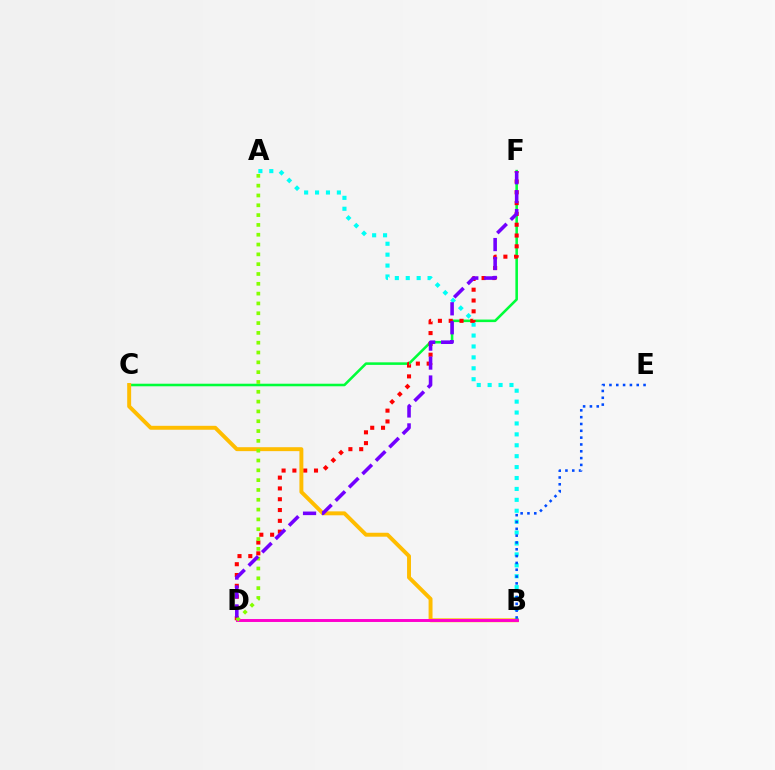{('C', 'F'): [{'color': '#00ff39', 'line_style': 'solid', 'thickness': 1.84}], ('A', 'B'): [{'color': '#00fff6', 'line_style': 'dotted', 'thickness': 2.96}], ('D', 'F'): [{'color': '#ff0000', 'line_style': 'dotted', 'thickness': 2.94}, {'color': '#7200ff', 'line_style': 'dashed', 'thickness': 2.57}], ('B', 'C'): [{'color': '#ffbd00', 'line_style': 'solid', 'thickness': 2.83}], ('B', 'D'): [{'color': '#ff00cf', 'line_style': 'solid', 'thickness': 2.12}], ('A', 'D'): [{'color': '#84ff00', 'line_style': 'dotted', 'thickness': 2.67}], ('B', 'E'): [{'color': '#004bff', 'line_style': 'dotted', 'thickness': 1.85}]}